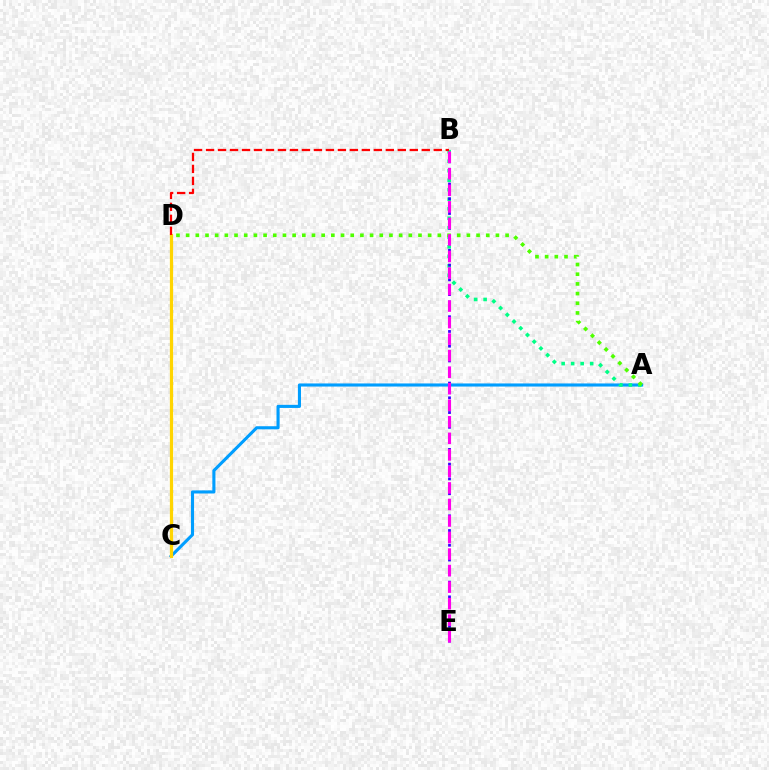{('A', 'C'): [{'color': '#009eff', 'line_style': 'solid', 'thickness': 2.23}], ('A', 'B'): [{'color': '#00ff86', 'line_style': 'dotted', 'thickness': 2.58}], ('C', 'D'): [{'color': '#ffd500', 'line_style': 'solid', 'thickness': 2.32}], ('B', 'D'): [{'color': '#ff0000', 'line_style': 'dashed', 'thickness': 1.63}], ('B', 'E'): [{'color': '#3700ff', 'line_style': 'dotted', 'thickness': 2.0}, {'color': '#ff00ed', 'line_style': 'dashed', 'thickness': 2.25}], ('A', 'D'): [{'color': '#4fff00', 'line_style': 'dotted', 'thickness': 2.63}]}